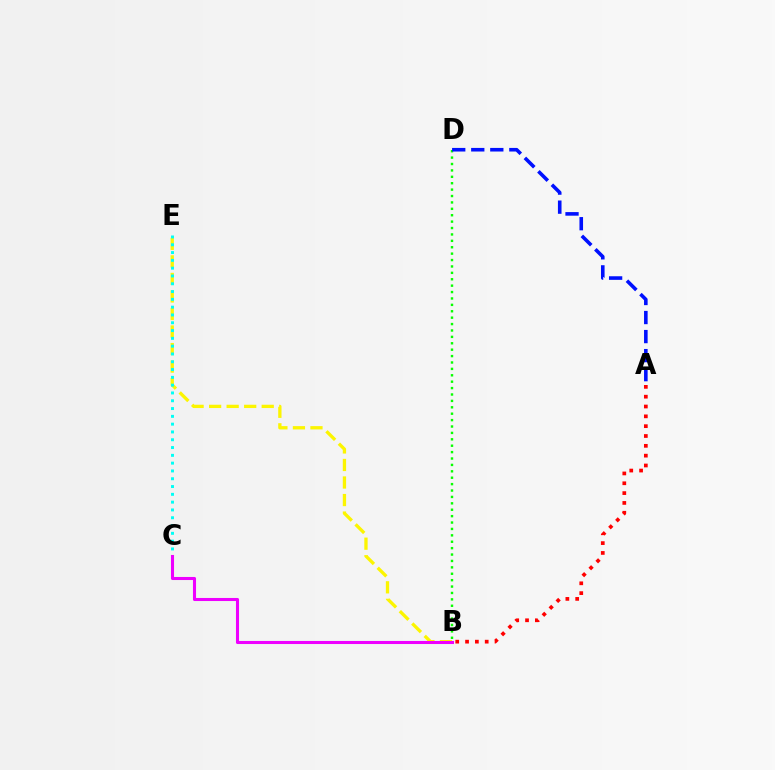{('B', 'E'): [{'color': '#fcf500', 'line_style': 'dashed', 'thickness': 2.38}], ('C', 'E'): [{'color': '#00fff6', 'line_style': 'dotted', 'thickness': 2.12}], ('B', 'D'): [{'color': '#08ff00', 'line_style': 'dotted', 'thickness': 1.74}], ('B', 'C'): [{'color': '#ee00ff', 'line_style': 'solid', 'thickness': 2.2}], ('A', 'B'): [{'color': '#ff0000', 'line_style': 'dotted', 'thickness': 2.67}], ('A', 'D'): [{'color': '#0010ff', 'line_style': 'dashed', 'thickness': 2.59}]}